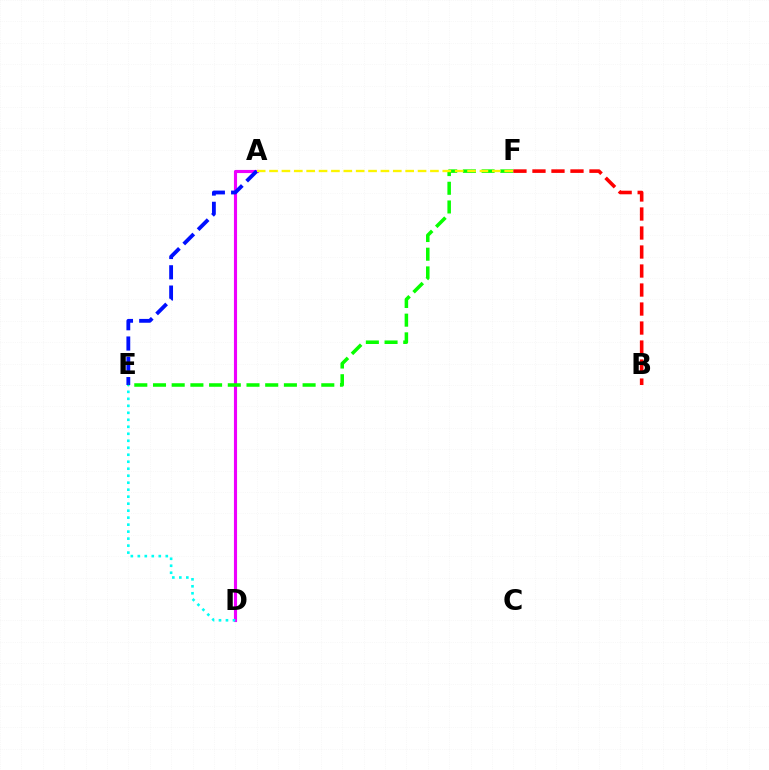{('A', 'D'): [{'color': '#ee00ff', 'line_style': 'solid', 'thickness': 2.25}], ('D', 'E'): [{'color': '#00fff6', 'line_style': 'dotted', 'thickness': 1.9}], ('A', 'E'): [{'color': '#0010ff', 'line_style': 'dashed', 'thickness': 2.76}], ('E', 'F'): [{'color': '#08ff00', 'line_style': 'dashed', 'thickness': 2.54}], ('A', 'F'): [{'color': '#fcf500', 'line_style': 'dashed', 'thickness': 1.68}], ('B', 'F'): [{'color': '#ff0000', 'line_style': 'dashed', 'thickness': 2.58}]}